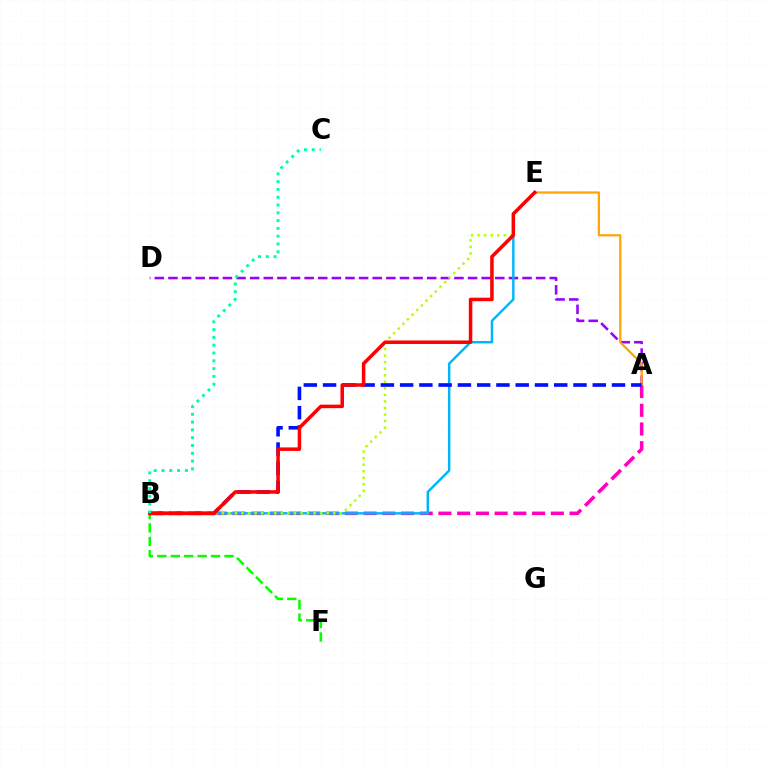{('B', 'F'): [{'color': '#08ff00', 'line_style': 'dashed', 'thickness': 1.82}], ('A', 'B'): [{'color': '#ff00bd', 'line_style': 'dashed', 'thickness': 2.54}, {'color': '#0010ff', 'line_style': 'dashed', 'thickness': 2.62}], ('A', 'D'): [{'color': '#9b00ff', 'line_style': 'dashed', 'thickness': 1.85}], ('A', 'E'): [{'color': '#ffa500', 'line_style': 'solid', 'thickness': 1.61}], ('B', 'E'): [{'color': '#00b5ff', 'line_style': 'solid', 'thickness': 1.76}, {'color': '#b3ff00', 'line_style': 'dotted', 'thickness': 1.78}, {'color': '#ff0000', 'line_style': 'solid', 'thickness': 2.53}], ('B', 'C'): [{'color': '#00ff9d', 'line_style': 'dotted', 'thickness': 2.12}]}